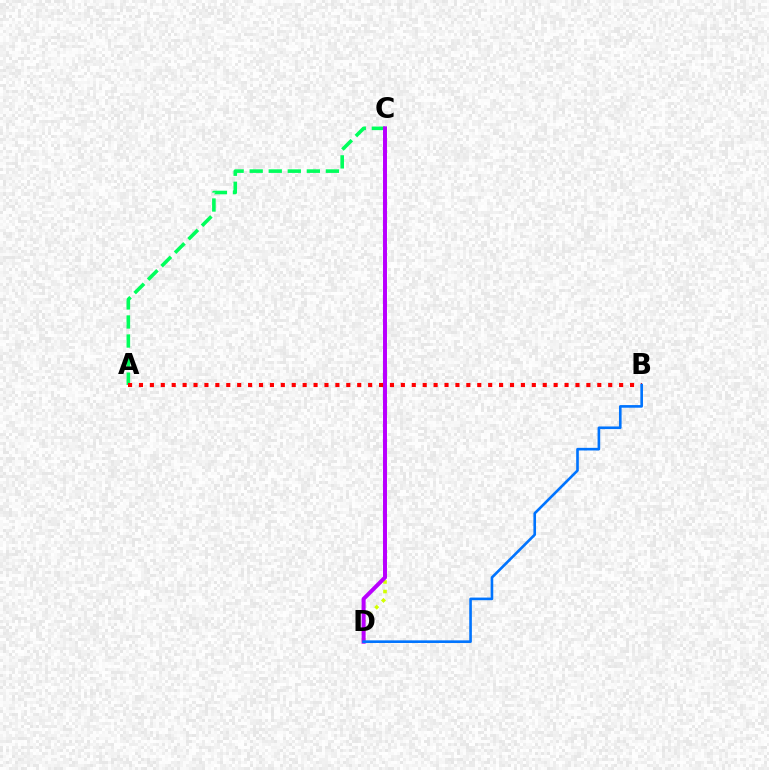{('A', 'C'): [{'color': '#00ff5c', 'line_style': 'dashed', 'thickness': 2.59}], ('C', 'D'): [{'color': '#d1ff00', 'line_style': 'dotted', 'thickness': 2.59}, {'color': '#b900ff', 'line_style': 'solid', 'thickness': 2.89}], ('A', 'B'): [{'color': '#ff0000', 'line_style': 'dotted', 'thickness': 2.96}], ('B', 'D'): [{'color': '#0074ff', 'line_style': 'solid', 'thickness': 1.89}]}